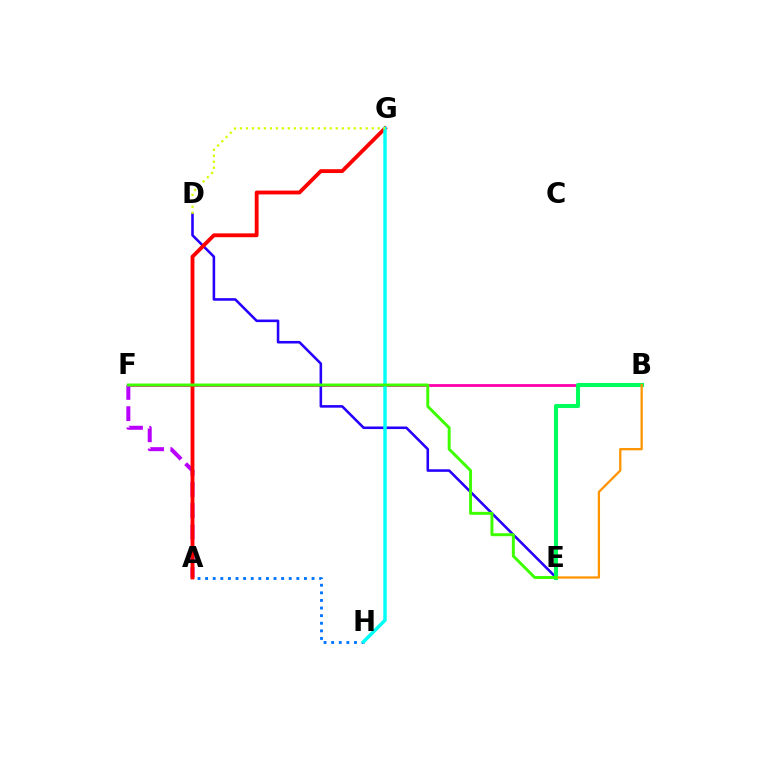{('A', 'H'): [{'color': '#0074ff', 'line_style': 'dotted', 'thickness': 2.07}], ('B', 'F'): [{'color': '#ff00ac', 'line_style': 'solid', 'thickness': 2.01}], ('D', 'E'): [{'color': '#2500ff', 'line_style': 'solid', 'thickness': 1.85}], ('B', 'E'): [{'color': '#00ff5c', 'line_style': 'solid', 'thickness': 2.93}, {'color': '#ff9400', 'line_style': 'solid', 'thickness': 1.64}], ('A', 'F'): [{'color': '#b900ff', 'line_style': 'dashed', 'thickness': 2.89}], ('A', 'G'): [{'color': '#ff0000', 'line_style': 'solid', 'thickness': 2.77}], ('G', 'H'): [{'color': '#00fff6', 'line_style': 'solid', 'thickness': 2.47}], ('E', 'F'): [{'color': '#3dff00', 'line_style': 'solid', 'thickness': 2.13}], ('D', 'G'): [{'color': '#d1ff00', 'line_style': 'dotted', 'thickness': 1.63}]}